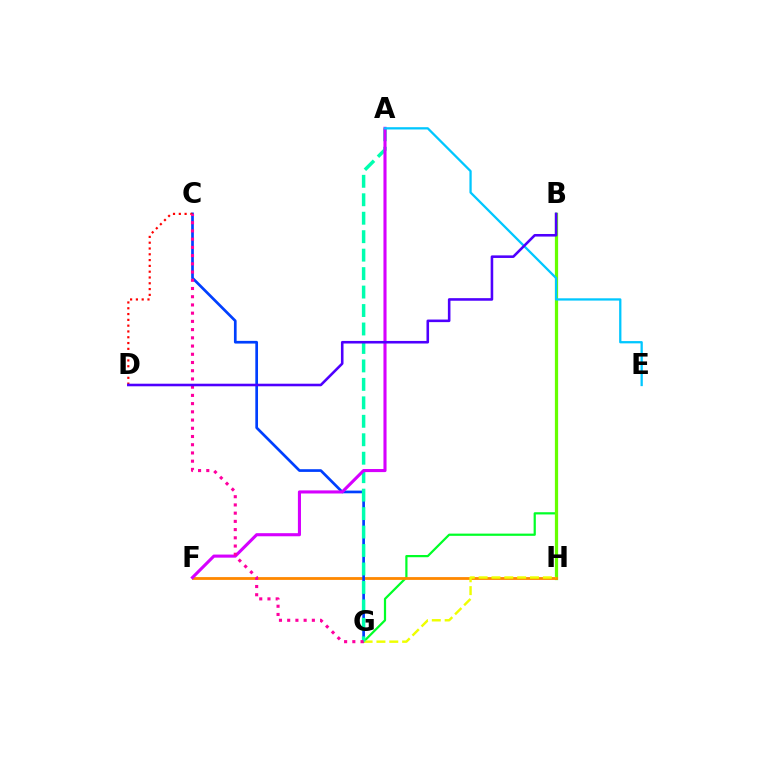{('B', 'G'): [{'color': '#00ff27', 'line_style': 'solid', 'thickness': 1.6}], ('B', 'H'): [{'color': '#66ff00', 'line_style': 'solid', 'thickness': 2.32}], ('F', 'H'): [{'color': '#ff8800', 'line_style': 'solid', 'thickness': 2.02}], ('C', 'G'): [{'color': '#003fff', 'line_style': 'solid', 'thickness': 1.94}, {'color': '#ff00a0', 'line_style': 'dotted', 'thickness': 2.23}], ('G', 'H'): [{'color': '#eeff00', 'line_style': 'dashed', 'thickness': 1.74}], ('A', 'G'): [{'color': '#00ffaf', 'line_style': 'dashed', 'thickness': 2.51}], ('A', 'F'): [{'color': '#d600ff', 'line_style': 'solid', 'thickness': 2.23}], ('C', 'D'): [{'color': '#ff0000', 'line_style': 'dotted', 'thickness': 1.57}], ('A', 'E'): [{'color': '#00c7ff', 'line_style': 'solid', 'thickness': 1.64}], ('B', 'D'): [{'color': '#4f00ff', 'line_style': 'solid', 'thickness': 1.86}]}